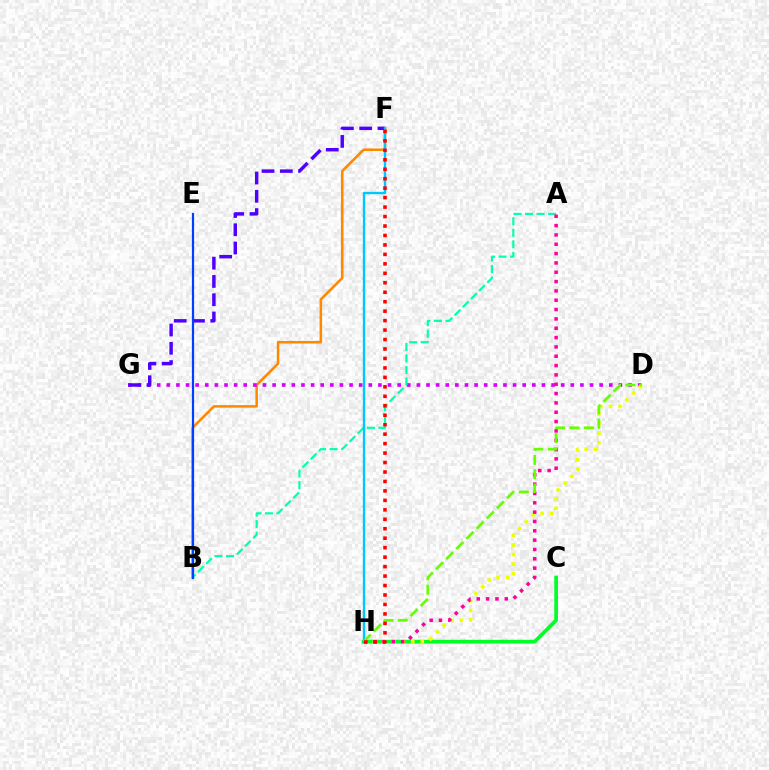{('B', 'F'): [{'color': '#ff8800', 'line_style': 'solid', 'thickness': 1.83}], ('C', 'H'): [{'color': '#00ff27', 'line_style': 'solid', 'thickness': 2.67}], ('D', 'G'): [{'color': '#d600ff', 'line_style': 'dotted', 'thickness': 2.61}], ('A', 'B'): [{'color': '#00ffaf', 'line_style': 'dashed', 'thickness': 1.57}], ('D', 'H'): [{'color': '#eeff00', 'line_style': 'dotted', 'thickness': 2.6}, {'color': '#66ff00', 'line_style': 'dashed', 'thickness': 1.95}], ('F', 'G'): [{'color': '#4f00ff', 'line_style': 'dashed', 'thickness': 2.48}], ('F', 'H'): [{'color': '#00c7ff', 'line_style': 'solid', 'thickness': 1.7}, {'color': '#ff0000', 'line_style': 'dotted', 'thickness': 2.57}], ('A', 'H'): [{'color': '#ff00a0', 'line_style': 'dotted', 'thickness': 2.54}], ('B', 'E'): [{'color': '#003fff', 'line_style': 'solid', 'thickness': 1.58}]}